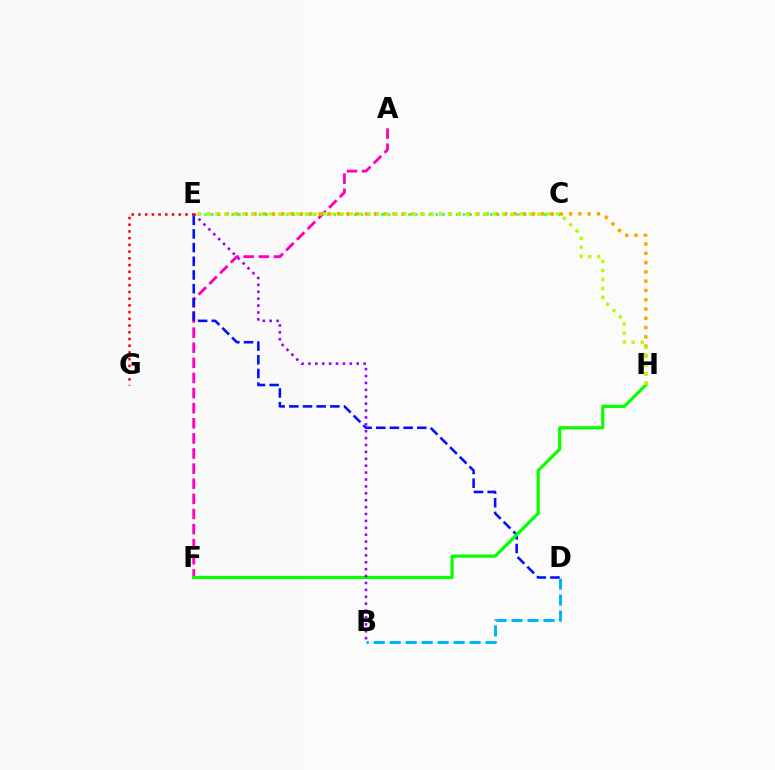{('A', 'F'): [{'color': '#ff00bd', 'line_style': 'dashed', 'thickness': 2.05}], ('C', 'E'): [{'color': '#00ff9d', 'line_style': 'dotted', 'thickness': 1.85}], ('D', 'E'): [{'color': '#0010ff', 'line_style': 'dashed', 'thickness': 1.86}], ('E', 'H'): [{'color': '#ffa500', 'line_style': 'dotted', 'thickness': 2.52}, {'color': '#b3ff00', 'line_style': 'dotted', 'thickness': 2.43}], ('F', 'H'): [{'color': '#08ff00', 'line_style': 'solid', 'thickness': 2.3}], ('B', 'E'): [{'color': '#9b00ff', 'line_style': 'dotted', 'thickness': 1.87}], ('E', 'G'): [{'color': '#ff0000', 'line_style': 'dotted', 'thickness': 1.83}], ('B', 'D'): [{'color': '#00b5ff', 'line_style': 'dashed', 'thickness': 2.17}]}